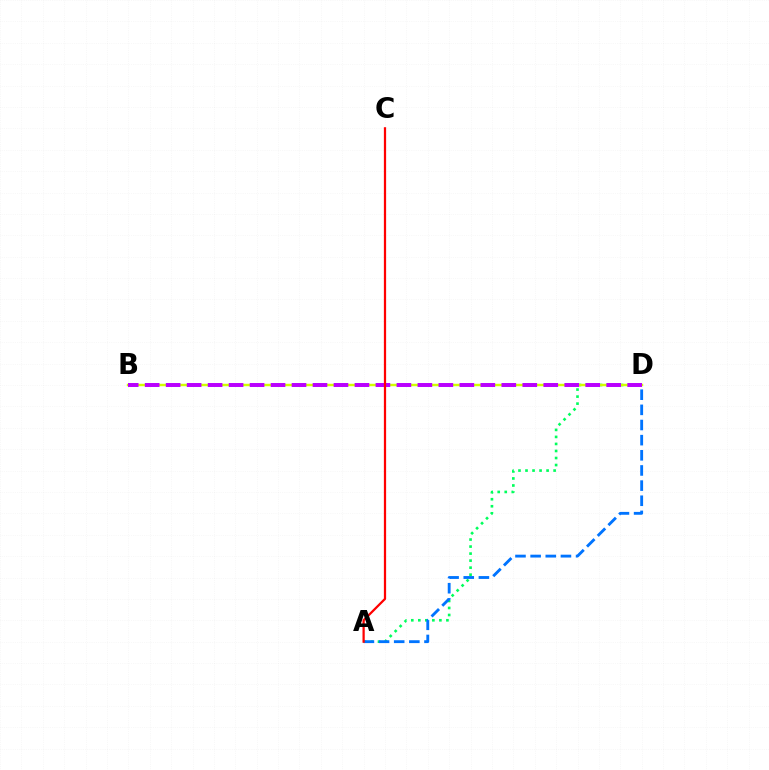{('A', 'D'): [{'color': '#00ff5c', 'line_style': 'dotted', 'thickness': 1.91}, {'color': '#0074ff', 'line_style': 'dashed', 'thickness': 2.06}], ('B', 'D'): [{'color': '#d1ff00', 'line_style': 'solid', 'thickness': 1.76}, {'color': '#b900ff', 'line_style': 'dashed', 'thickness': 2.85}], ('A', 'C'): [{'color': '#ff0000', 'line_style': 'solid', 'thickness': 1.61}]}